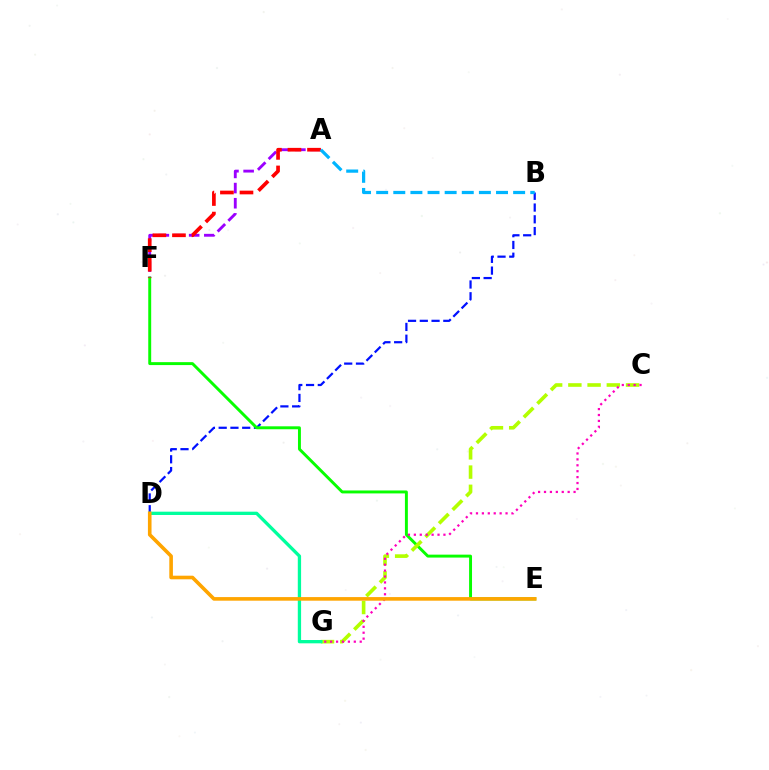{('B', 'D'): [{'color': '#0010ff', 'line_style': 'dashed', 'thickness': 1.6}], ('A', 'F'): [{'color': '#9b00ff', 'line_style': 'dashed', 'thickness': 2.06}, {'color': '#ff0000', 'line_style': 'dashed', 'thickness': 2.66}], ('E', 'F'): [{'color': '#08ff00', 'line_style': 'solid', 'thickness': 2.11}], ('C', 'G'): [{'color': '#b3ff00', 'line_style': 'dashed', 'thickness': 2.61}, {'color': '#ff00bd', 'line_style': 'dotted', 'thickness': 1.61}], ('D', 'G'): [{'color': '#00ff9d', 'line_style': 'solid', 'thickness': 2.38}], ('A', 'B'): [{'color': '#00b5ff', 'line_style': 'dashed', 'thickness': 2.33}], ('D', 'E'): [{'color': '#ffa500', 'line_style': 'solid', 'thickness': 2.6}]}